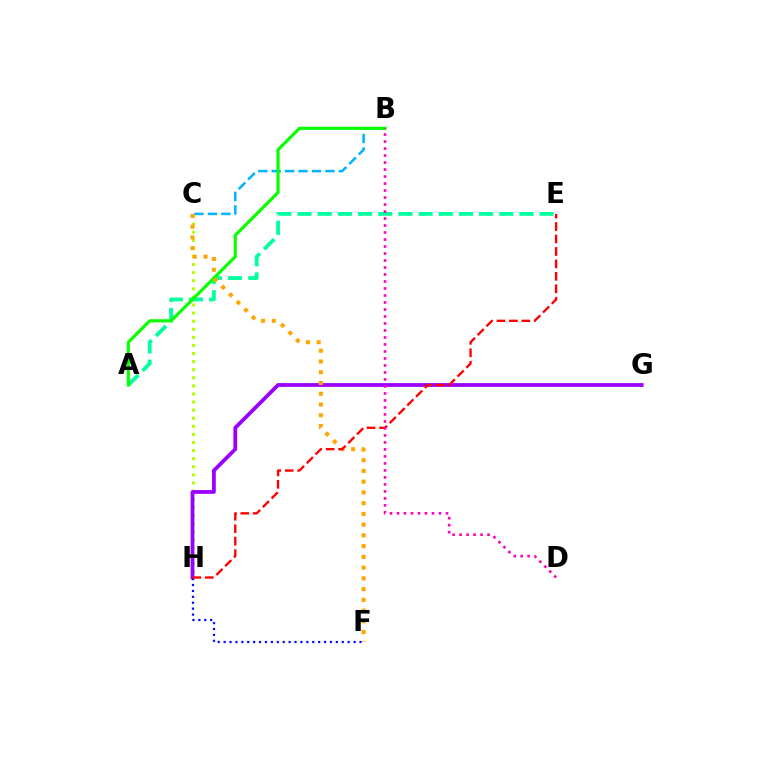{('C', 'H'): [{'color': '#b3ff00', 'line_style': 'dotted', 'thickness': 2.2}], ('G', 'H'): [{'color': '#9b00ff', 'line_style': 'solid', 'thickness': 2.73}], ('A', 'E'): [{'color': '#00ff9d', 'line_style': 'dashed', 'thickness': 2.74}], ('B', 'C'): [{'color': '#00b5ff', 'line_style': 'dashed', 'thickness': 1.83}], ('A', 'B'): [{'color': '#08ff00', 'line_style': 'solid', 'thickness': 2.27}], ('C', 'F'): [{'color': '#ffa500', 'line_style': 'dotted', 'thickness': 2.92}], ('F', 'H'): [{'color': '#0010ff', 'line_style': 'dotted', 'thickness': 1.6}], ('E', 'H'): [{'color': '#ff0000', 'line_style': 'dashed', 'thickness': 1.69}], ('B', 'D'): [{'color': '#ff00bd', 'line_style': 'dotted', 'thickness': 1.9}]}